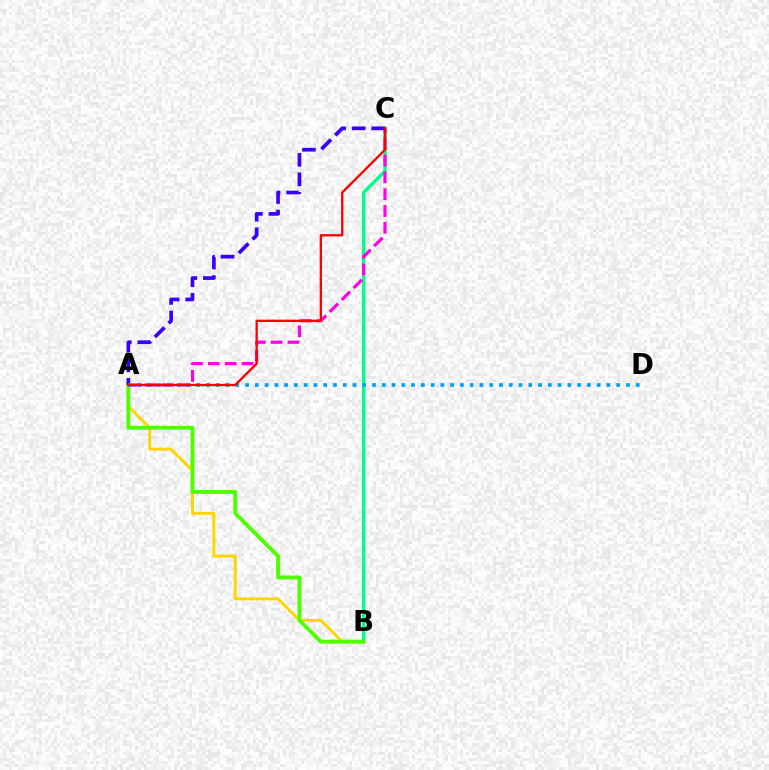{('A', 'B'): [{'color': '#ffd500', 'line_style': 'solid', 'thickness': 2.11}, {'color': '#4fff00', 'line_style': 'solid', 'thickness': 2.8}], ('B', 'C'): [{'color': '#00ff86', 'line_style': 'solid', 'thickness': 2.42}], ('A', 'C'): [{'color': '#ff00ed', 'line_style': 'dashed', 'thickness': 2.29}, {'color': '#3700ff', 'line_style': 'dashed', 'thickness': 2.65}, {'color': '#ff0000', 'line_style': 'solid', 'thickness': 1.67}], ('A', 'D'): [{'color': '#009eff', 'line_style': 'dotted', 'thickness': 2.65}]}